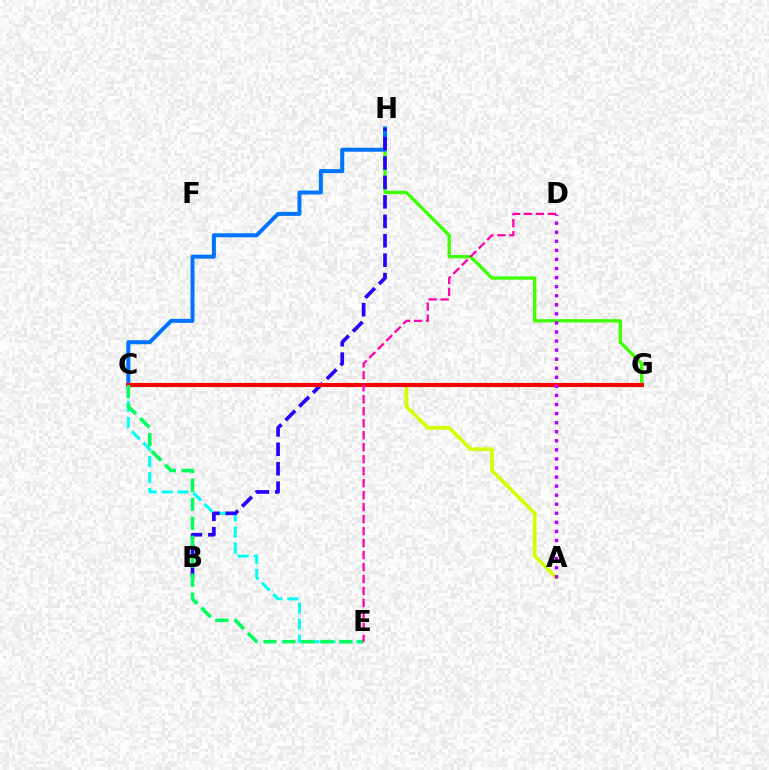{('G', 'H'): [{'color': '#3dff00', 'line_style': 'solid', 'thickness': 2.38}], ('C', 'H'): [{'color': '#0074ff', 'line_style': 'solid', 'thickness': 2.88}], ('C', 'E'): [{'color': '#00fff6', 'line_style': 'dashed', 'thickness': 2.17}, {'color': '#00ff5c', 'line_style': 'dashed', 'thickness': 2.58}], ('C', 'G'): [{'color': '#ff9400', 'line_style': 'dotted', 'thickness': 2.07}, {'color': '#ff0000', 'line_style': 'solid', 'thickness': 2.97}], ('A', 'C'): [{'color': '#d1ff00', 'line_style': 'solid', 'thickness': 2.63}], ('B', 'H'): [{'color': '#2500ff', 'line_style': 'dashed', 'thickness': 2.64}], ('D', 'E'): [{'color': '#ff00ac', 'line_style': 'dashed', 'thickness': 1.63}], ('A', 'D'): [{'color': '#b900ff', 'line_style': 'dotted', 'thickness': 2.46}]}